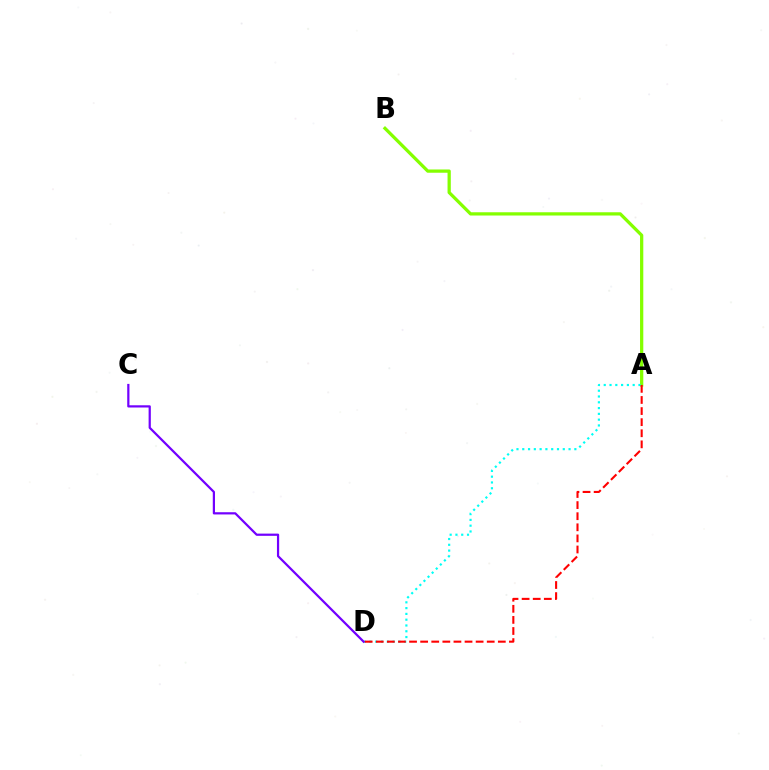{('A', 'B'): [{'color': '#84ff00', 'line_style': 'solid', 'thickness': 2.35}], ('A', 'D'): [{'color': '#00fff6', 'line_style': 'dotted', 'thickness': 1.57}, {'color': '#ff0000', 'line_style': 'dashed', 'thickness': 1.51}], ('C', 'D'): [{'color': '#7200ff', 'line_style': 'solid', 'thickness': 1.6}]}